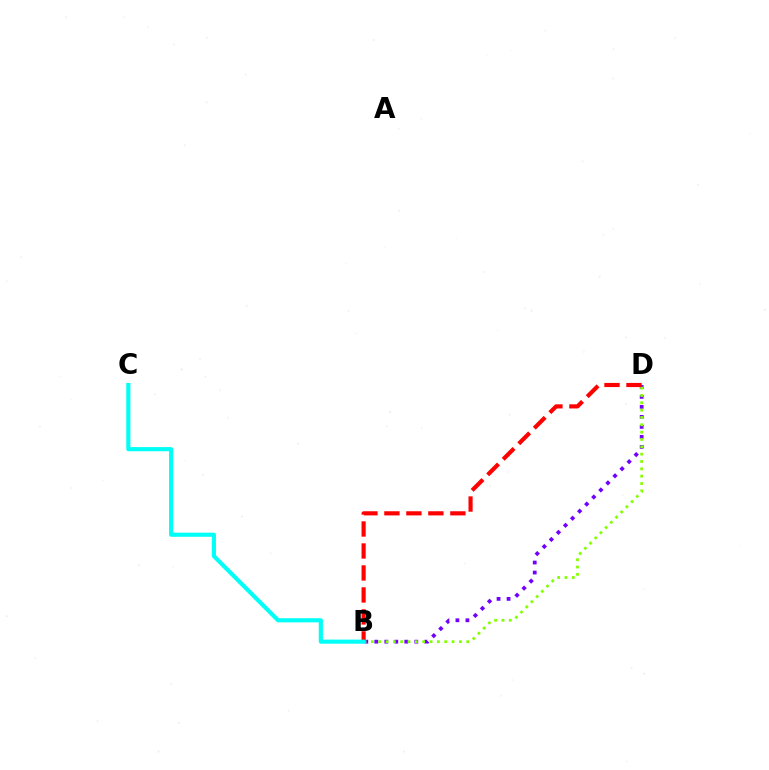{('B', 'D'): [{'color': '#7200ff', 'line_style': 'dotted', 'thickness': 2.72}, {'color': '#84ff00', 'line_style': 'dotted', 'thickness': 1.99}, {'color': '#ff0000', 'line_style': 'dashed', 'thickness': 2.99}], ('B', 'C'): [{'color': '#00fff6', 'line_style': 'solid', 'thickness': 2.98}]}